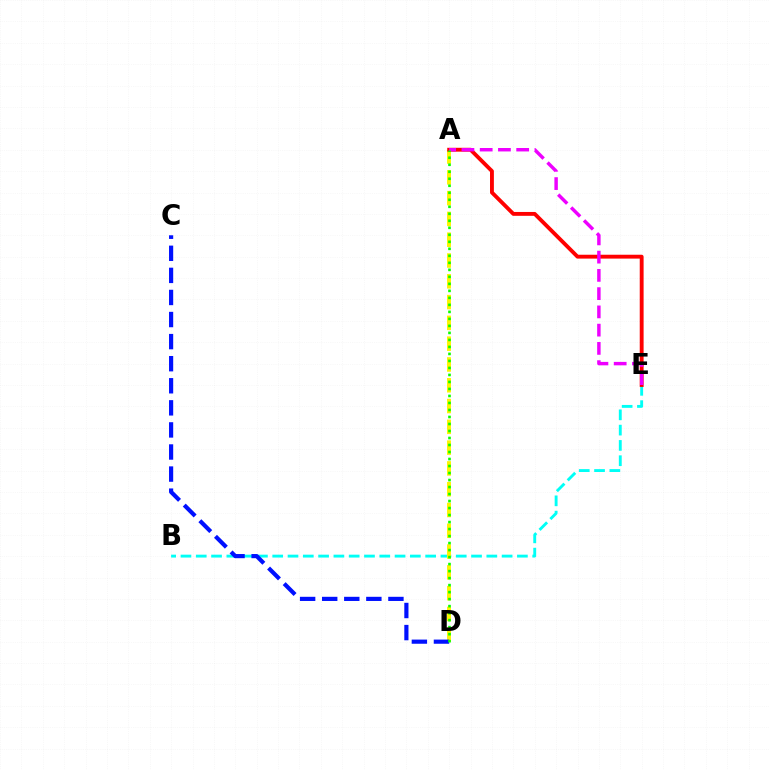{('B', 'E'): [{'color': '#00fff6', 'line_style': 'dashed', 'thickness': 2.08}], ('A', 'D'): [{'color': '#fcf500', 'line_style': 'dashed', 'thickness': 2.82}, {'color': '#08ff00', 'line_style': 'dotted', 'thickness': 1.9}], ('A', 'E'): [{'color': '#ff0000', 'line_style': 'solid', 'thickness': 2.78}, {'color': '#ee00ff', 'line_style': 'dashed', 'thickness': 2.48}], ('C', 'D'): [{'color': '#0010ff', 'line_style': 'dashed', 'thickness': 3.0}]}